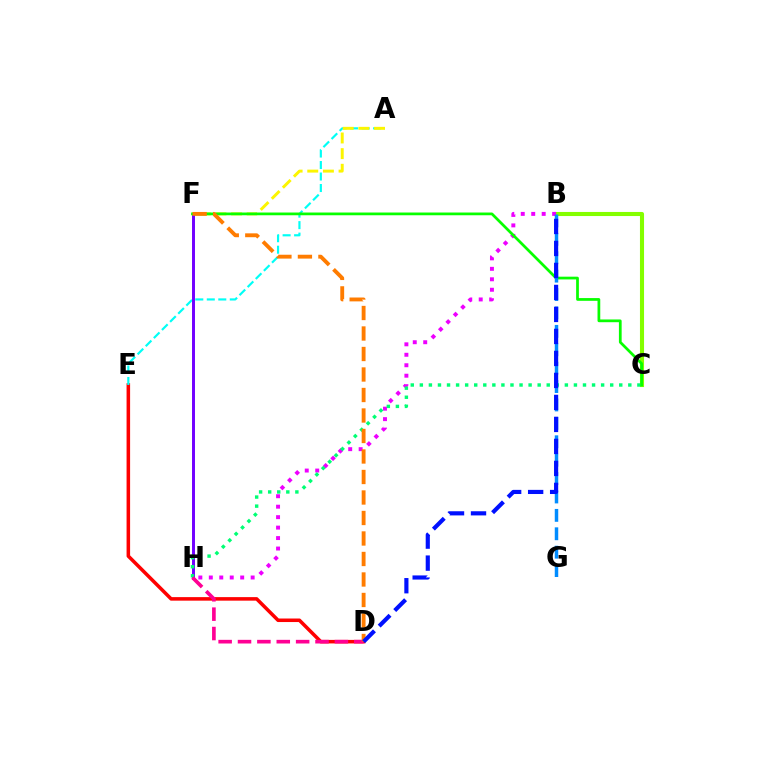{('D', 'E'): [{'color': '#ff0000', 'line_style': 'solid', 'thickness': 2.55}], ('B', 'C'): [{'color': '#84ff00', 'line_style': 'solid', 'thickness': 2.94}], ('A', 'E'): [{'color': '#00fff6', 'line_style': 'dashed', 'thickness': 1.56}], ('A', 'F'): [{'color': '#fcf500', 'line_style': 'dashed', 'thickness': 2.13}], ('F', 'H'): [{'color': '#7200ff', 'line_style': 'solid', 'thickness': 2.13}], ('B', 'H'): [{'color': '#ee00ff', 'line_style': 'dotted', 'thickness': 2.84}], ('C', 'H'): [{'color': '#00ff74', 'line_style': 'dotted', 'thickness': 2.46}], ('C', 'F'): [{'color': '#08ff00', 'line_style': 'solid', 'thickness': 1.97}], ('D', 'H'): [{'color': '#ff0094', 'line_style': 'dashed', 'thickness': 2.63}], ('B', 'G'): [{'color': '#008cff', 'line_style': 'dashed', 'thickness': 2.5}], ('D', 'F'): [{'color': '#ff7c00', 'line_style': 'dashed', 'thickness': 2.78}], ('B', 'D'): [{'color': '#0010ff', 'line_style': 'dashed', 'thickness': 2.99}]}